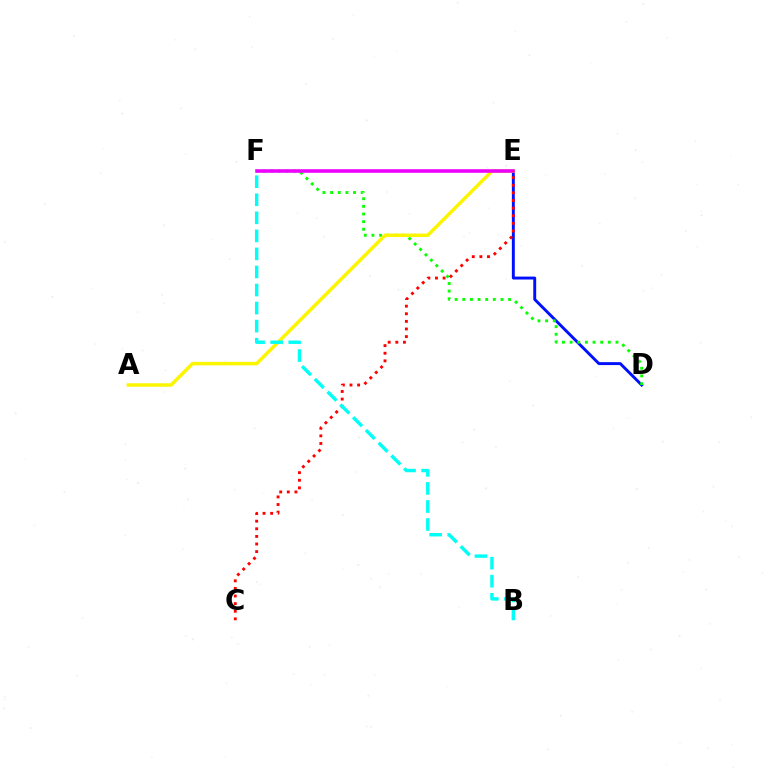{('D', 'E'): [{'color': '#0010ff', 'line_style': 'solid', 'thickness': 2.1}], ('D', 'F'): [{'color': '#08ff00', 'line_style': 'dotted', 'thickness': 2.08}], ('A', 'E'): [{'color': '#fcf500', 'line_style': 'solid', 'thickness': 2.49}], ('E', 'F'): [{'color': '#ee00ff', 'line_style': 'solid', 'thickness': 2.57}], ('C', 'E'): [{'color': '#ff0000', 'line_style': 'dotted', 'thickness': 2.07}], ('B', 'F'): [{'color': '#00fff6', 'line_style': 'dashed', 'thickness': 2.45}]}